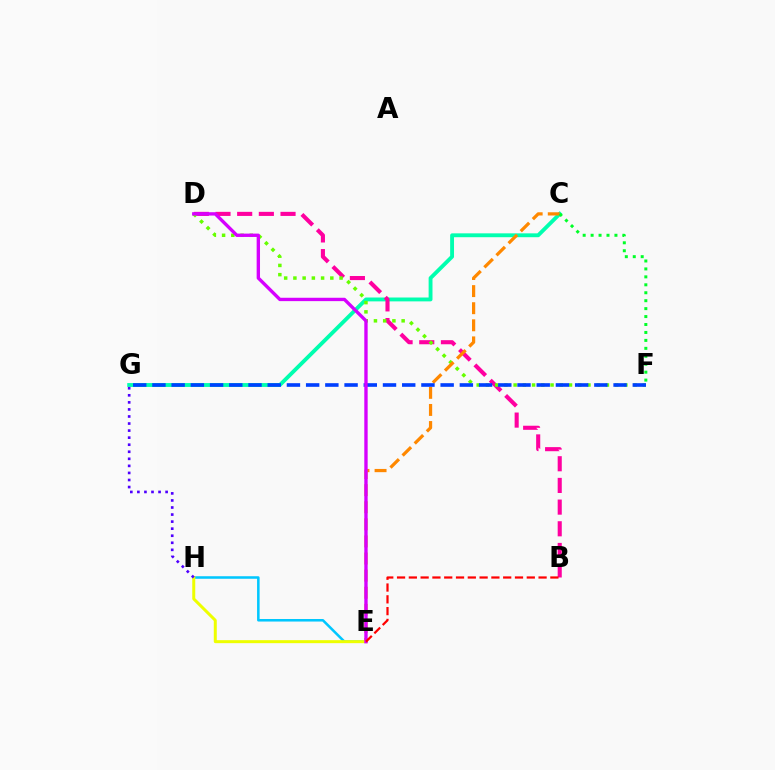{('C', 'G'): [{'color': '#00ffaf', 'line_style': 'solid', 'thickness': 2.78}], ('E', 'H'): [{'color': '#00c7ff', 'line_style': 'solid', 'thickness': 1.83}, {'color': '#eeff00', 'line_style': 'solid', 'thickness': 2.16}], ('B', 'D'): [{'color': '#ff00a0', 'line_style': 'dashed', 'thickness': 2.94}], ('D', 'F'): [{'color': '#66ff00', 'line_style': 'dotted', 'thickness': 2.51}], ('C', 'E'): [{'color': '#ff8800', 'line_style': 'dashed', 'thickness': 2.32}], ('C', 'F'): [{'color': '#00ff27', 'line_style': 'dotted', 'thickness': 2.16}], ('F', 'G'): [{'color': '#003fff', 'line_style': 'dashed', 'thickness': 2.61}], ('D', 'E'): [{'color': '#d600ff', 'line_style': 'solid', 'thickness': 2.42}], ('G', 'H'): [{'color': '#4f00ff', 'line_style': 'dotted', 'thickness': 1.92}], ('B', 'E'): [{'color': '#ff0000', 'line_style': 'dashed', 'thickness': 1.6}]}